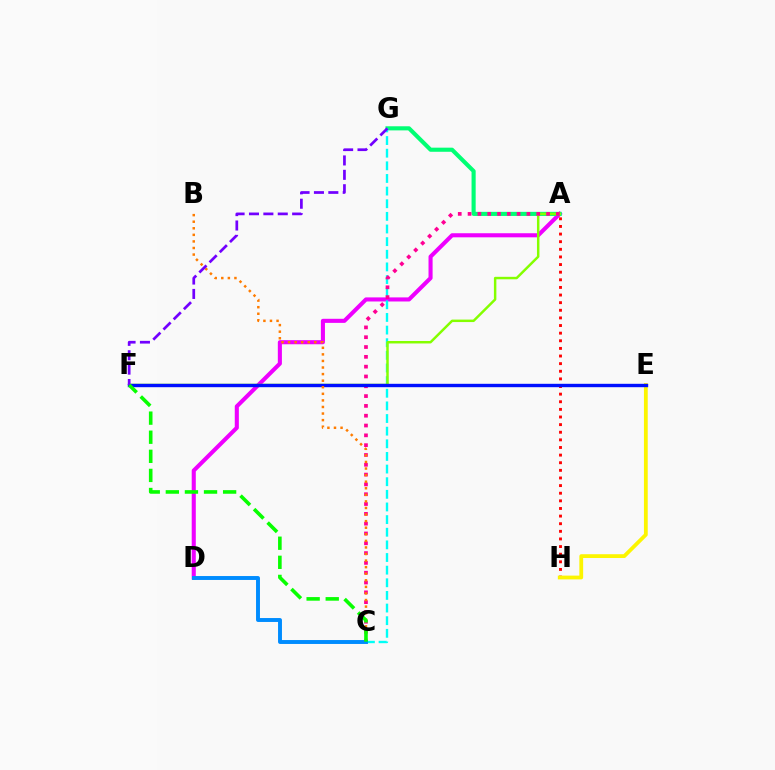{('A', 'D'): [{'color': '#ee00ff', 'line_style': 'solid', 'thickness': 2.94}], ('A', 'G'): [{'color': '#00ff74', 'line_style': 'solid', 'thickness': 2.96}], ('A', 'H'): [{'color': '#ff0000', 'line_style': 'dotted', 'thickness': 2.07}], ('E', 'H'): [{'color': '#fcf500', 'line_style': 'solid', 'thickness': 2.73}], ('C', 'G'): [{'color': '#00fff6', 'line_style': 'dashed', 'thickness': 1.72}], ('A', 'F'): [{'color': '#84ff00', 'line_style': 'solid', 'thickness': 1.78}], ('A', 'C'): [{'color': '#ff0094', 'line_style': 'dotted', 'thickness': 2.67}], ('E', 'F'): [{'color': '#0010ff', 'line_style': 'solid', 'thickness': 2.44}], ('C', 'D'): [{'color': '#008cff', 'line_style': 'solid', 'thickness': 2.82}], ('B', 'C'): [{'color': '#ff7c00', 'line_style': 'dotted', 'thickness': 1.79}], ('F', 'G'): [{'color': '#7200ff', 'line_style': 'dashed', 'thickness': 1.96}], ('C', 'F'): [{'color': '#08ff00', 'line_style': 'dashed', 'thickness': 2.59}]}